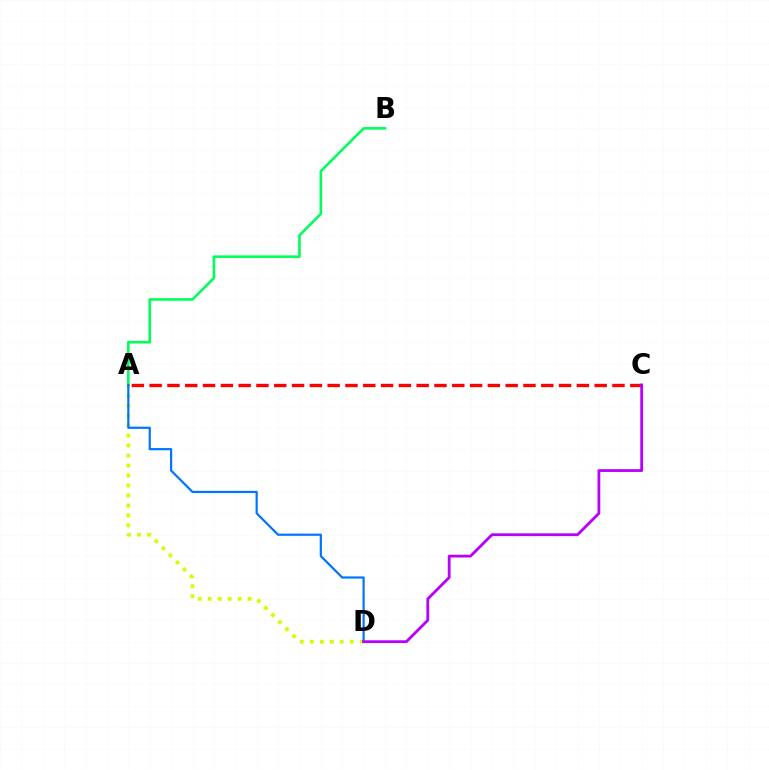{('A', 'D'): [{'color': '#d1ff00', 'line_style': 'dotted', 'thickness': 2.71}, {'color': '#0074ff', 'line_style': 'solid', 'thickness': 1.59}], ('A', 'B'): [{'color': '#00ff5c', 'line_style': 'solid', 'thickness': 1.88}], ('A', 'C'): [{'color': '#ff0000', 'line_style': 'dashed', 'thickness': 2.42}], ('C', 'D'): [{'color': '#b900ff', 'line_style': 'solid', 'thickness': 2.01}]}